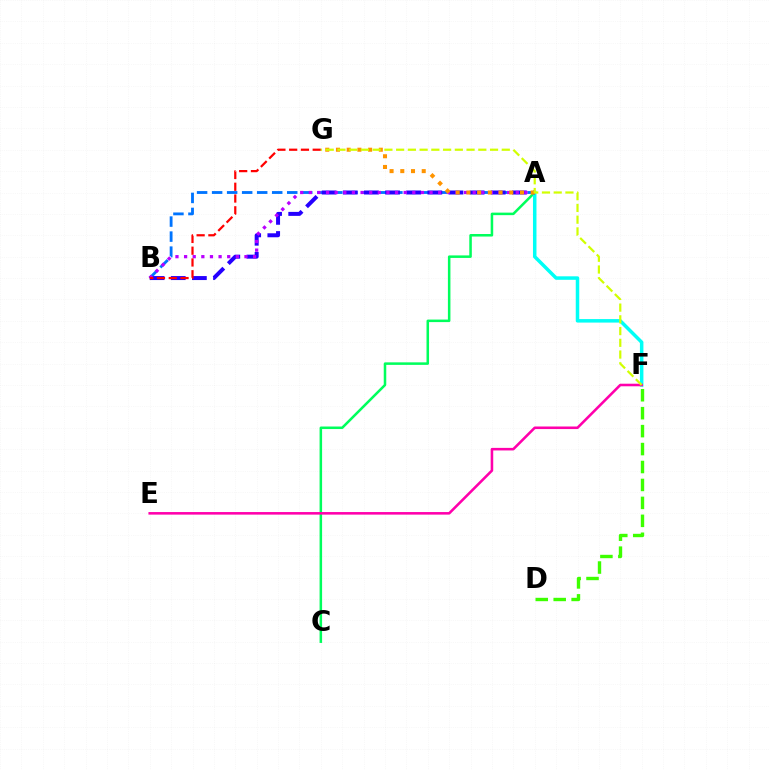{('A', 'C'): [{'color': '#00ff5c', 'line_style': 'solid', 'thickness': 1.82}], ('A', 'B'): [{'color': '#0074ff', 'line_style': 'dashed', 'thickness': 2.04}, {'color': '#2500ff', 'line_style': 'dashed', 'thickness': 2.87}, {'color': '#b900ff', 'line_style': 'dotted', 'thickness': 2.34}], ('A', 'F'): [{'color': '#00fff6', 'line_style': 'solid', 'thickness': 2.52}], ('A', 'G'): [{'color': '#ff9400', 'line_style': 'dotted', 'thickness': 2.91}], ('E', 'F'): [{'color': '#ff00ac', 'line_style': 'solid', 'thickness': 1.85}], ('B', 'G'): [{'color': '#ff0000', 'line_style': 'dashed', 'thickness': 1.6}], ('F', 'G'): [{'color': '#d1ff00', 'line_style': 'dashed', 'thickness': 1.59}], ('D', 'F'): [{'color': '#3dff00', 'line_style': 'dashed', 'thickness': 2.44}]}